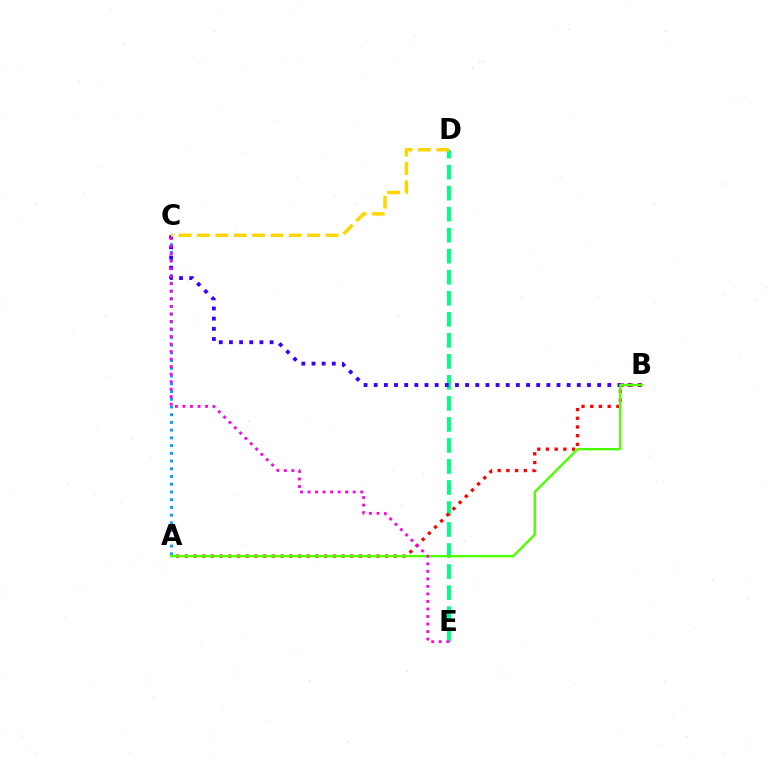{('D', 'E'): [{'color': '#00ff86', 'line_style': 'dashed', 'thickness': 2.86}], ('A', 'C'): [{'color': '#009eff', 'line_style': 'dotted', 'thickness': 2.1}], ('B', 'C'): [{'color': '#3700ff', 'line_style': 'dotted', 'thickness': 2.76}], ('C', 'D'): [{'color': '#ffd500', 'line_style': 'dashed', 'thickness': 2.5}], ('A', 'B'): [{'color': '#ff0000', 'line_style': 'dotted', 'thickness': 2.37}, {'color': '#4fff00', 'line_style': 'solid', 'thickness': 1.71}], ('C', 'E'): [{'color': '#ff00ed', 'line_style': 'dotted', 'thickness': 2.04}]}